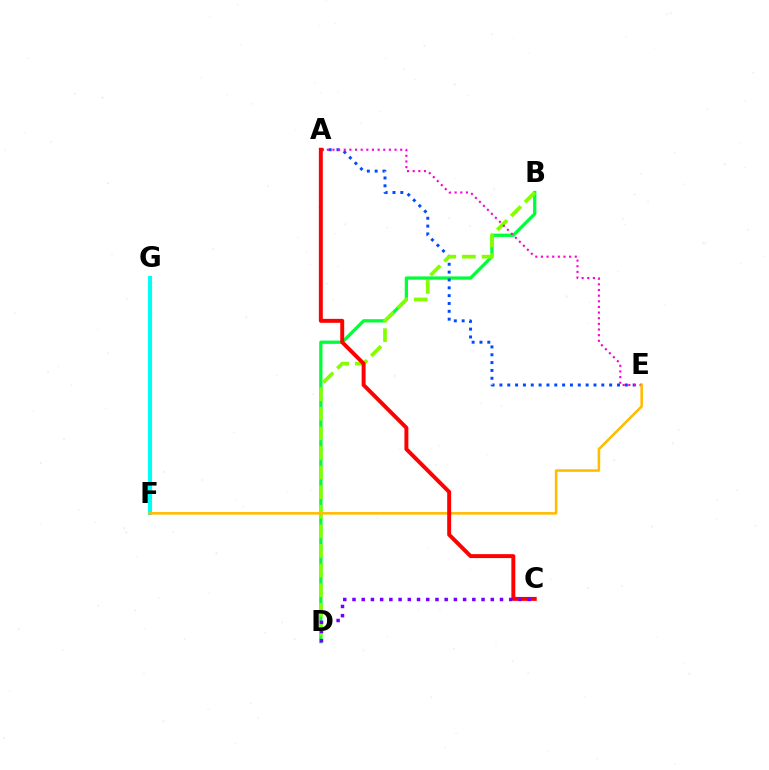{('F', 'G'): [{'color': '#00fff6', 'line_style': 'solid', 'thickness': 2.96}], ('B', 'D'): [{'color': '#00ff39', 'line_style': 'solid', 'thickness': 2.37}, {'color': '#84ff00', 'line_style': 'dashed', 'thickness': 2.66}], ('A', 'E'): [{'color': '#004bff', 'line_style': 'dotted', 'thickness': 2.13}, {'color': '#ff00cf', 'line_style': 'dotted', 'thickness': 1.53}], ('E', 'F'): [{'color': '#ffbd00', 'line_style': 'solid', 'thickness': 1.86}], ('A', 'C'): [{'color': '#ff0000', 'line_style': 'solid', 'thickness': 2.84}], ('C', 'D'): [{'color': '#7200ff', 'line_style': 'dotted', 'thickness': 2.5}]}